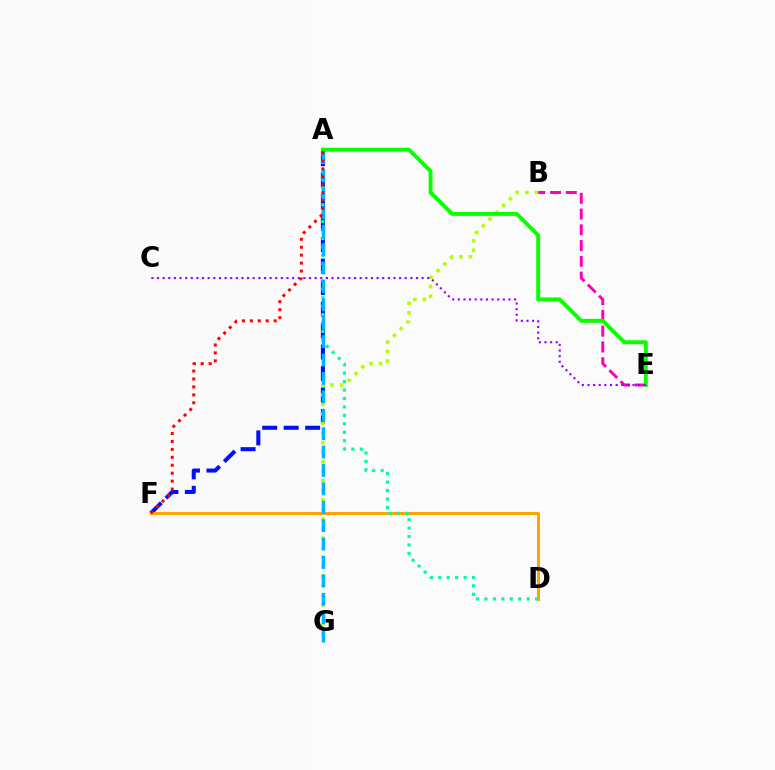{('A', 'F'): [{'color': '#0010ff', 'line_style': 'dashed', 'thickness': 2.92}, {'color': '#ff0000', 'line_style': 'dotted', 'thickness': 2.16}], ('B', 'G'): [{'color': '#b3ff00', 'line_style': 'dotted', 'thickness': 2.59}], ('D', 'F'): [{'color': '#ffa500', 'line_style': 'solid', 'thickness': 2.15}], ('B', 'E'): [{'color': '#ff00bd', 'line_style': 'dashed', 'thickness': 2.14}], ('A', 'D'): [{'color': '#00ff9d', 'line_style': 'dotted', 'thickness': 2.29}], ('A', 'E'): [{'color': '#08ff00', 'line_style': 'solid', 'thickness': 2.83}], ('A', 'G'): [{'color': '#00b5ff', 'line_style': 'dashed', 'thickness': 2.5}], ('C', 'E'): [{'color': '#9b00ff', 'line_style': 'dotted', 'thickness': 1.53}]}